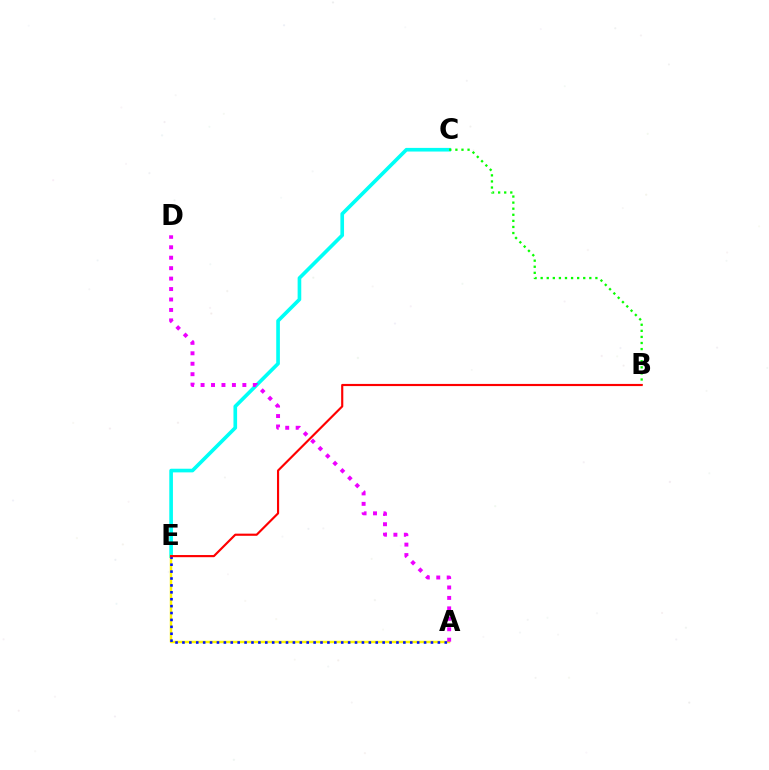{('C', 'E'): [{'color': '#00fff6', 'line_style': 'solid', 'thickness': 2.62}], ('A', 'E'): [{'color': '#fcf500', 'line_style': 'solid', 'thickness': 1.77}, {'color': '#0010ff', 'line_style': 'dotted', 'thickness': 1.88}], ('A', 'D'): [{'color': '#ee00ff', 'line_style': 'dotted', 'thickness': 2.84}], ('B', 'C'): [{'color': '#08ff00', 'line_style': 'dotted', 'thickness': 1.65}], ('B', 'E'): [{'color': '#ff0000', 'line_style': 'solid', 'thickness': 1.55}]}